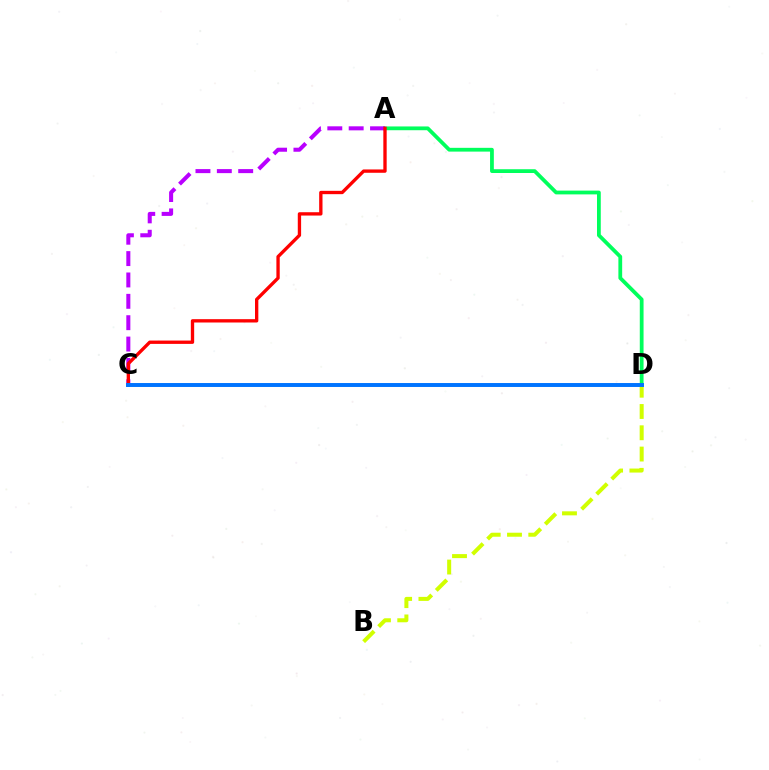{('A', 'D'): [{'color': '#00ff5c', 'line_style': 'solid', 'thickness': 2.72}], ('B', 'D'): [{'color': '#d1ff00', 'line_style': 'dashed', 'thickness': 2.89}], ('A', 'C'): [{'color': '#b900ff', 'line_style': 'dashed', 'thickness': 2.9}, {'color': '#ff0000', 'line_style': 'solid', 'thickness': 2.4}], ('C', 'D'): [{'color': '#0074ff', 'line_style': 'solid', 'thickness': 2.83}]}